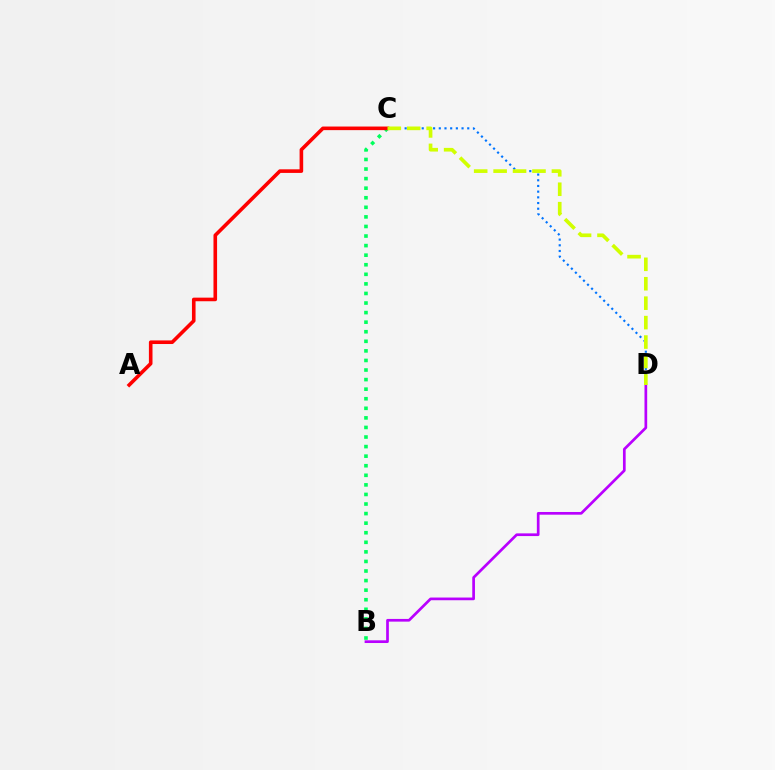{('C', 'D'): [{'color': '#0074ff', 'line_style': 'dotted', 'thickness': 1.55}, {'color': '#d1ff00', 'line_style': 'dashed', 'thickness': 2.64}], ('B', 'D'): [{'color': '#b900ff', 'line_style': 'solid', 'thickness': 1.94}], ('B', 'C'): [{'color': '#00ff5c', 'line_style': 'dotted', 'thickness': 2.6}], ('A', 'C'): [{'color': '#ff0000', 'line_style': 'solid', 'thickness': 2.59}]}